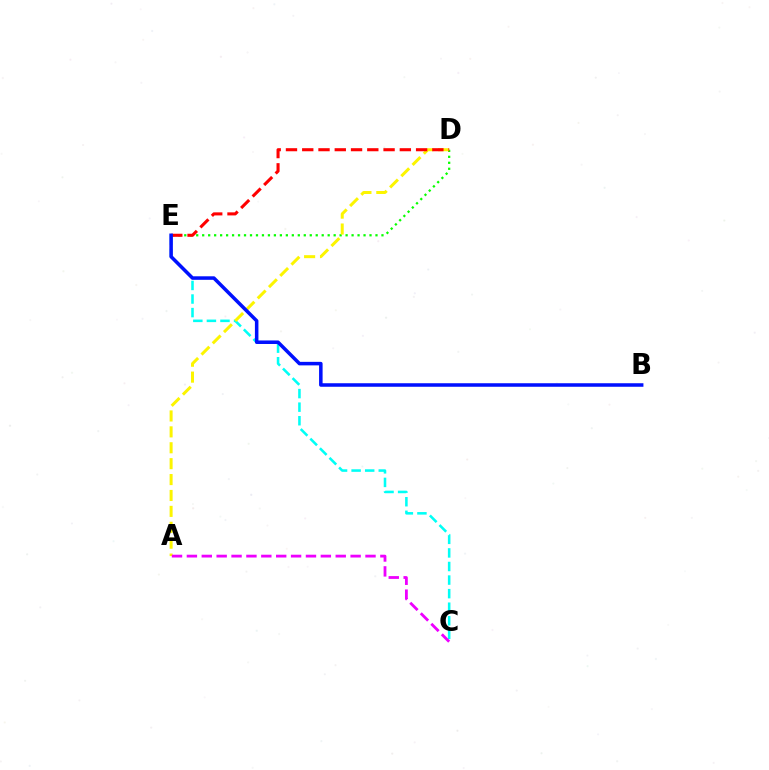{('C', 'E'): [{'color': '#00fff6', 'line_style': 'dashed', 'thickness': 1.84}], ('D', 'E'): [{'color': '#08ff00', 'line_style': 'dotted', 'thickness': 1.62}, {'color': '#ff0000', 'line_style': 'dashed', 'thickness': 2.21}], ('A', 'D'): [{'color': '#fcf500', 'line_style': 'dashed', 'thickness': 2.16}], ('A', 'C'): [{'color': '#ee00ff', 'line_style': 'dashed', 'thickness': 2.02}], ('B', 'E'): [{'color': '#0010ff', 'line_style': 'solid', 'thickness': 2.54}]}